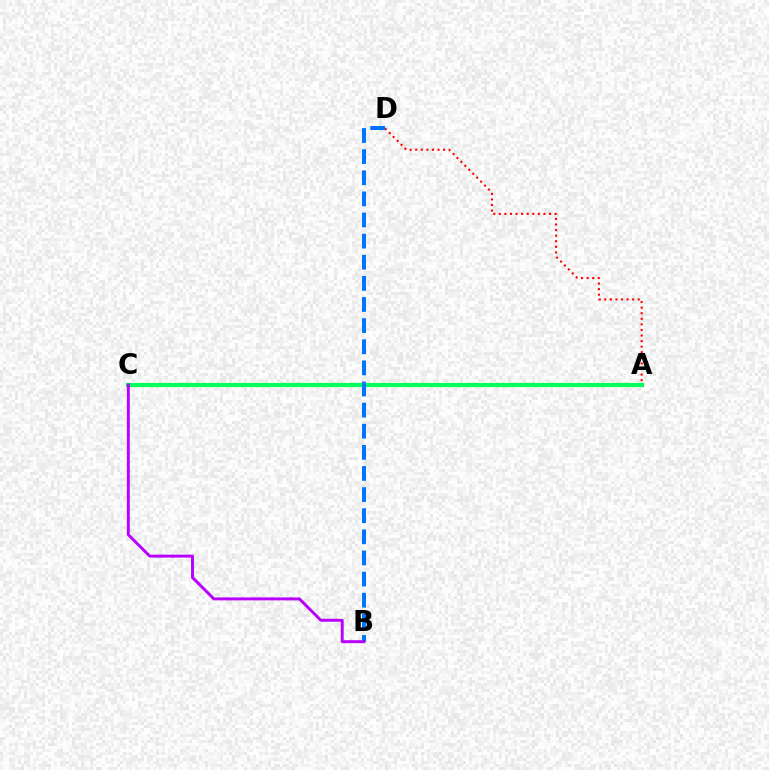{('A', 'C'): [{'color': '#d1ff00', 'line_style': 'solid', 'thickness': 2.18}, {'color': '#00ff5c', 'line_style': 'solid', 'thickness': 3.0}], ('A', 'D'): [{'color': '#ff0000', 'line_style': 'dotted', 'thickness': 1.52}], ('B', 'D'): [{'color': '#0074ff', 'line_style': 'dashed', 'thickness': 2.87}], ('B', 'C'): [{'color': '#b900ff', 'line_style': 'solid', 'thickness': 2.12}]}